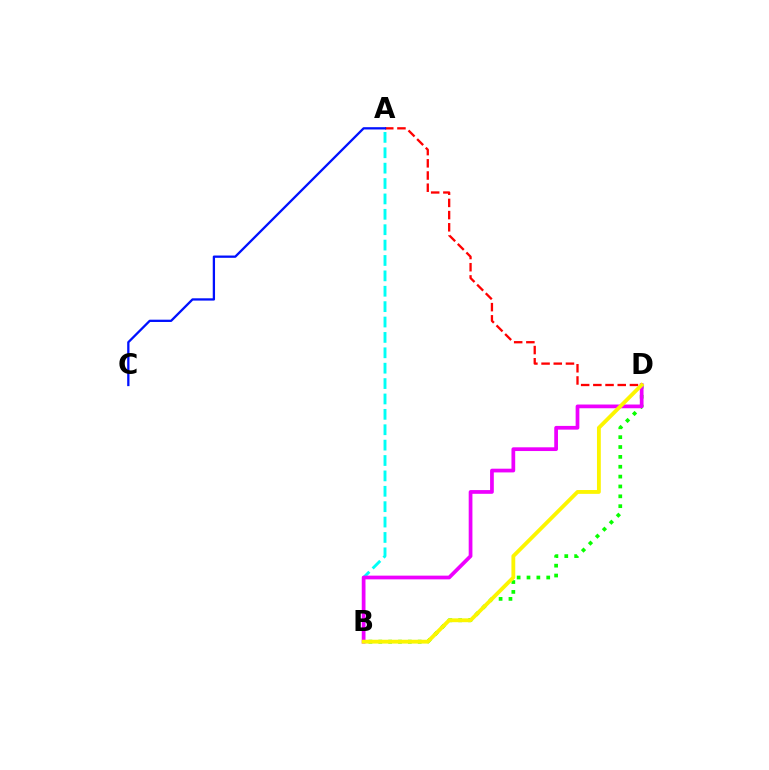{('A', 'D'): [{'color': '#ff0000', 'line_style': 'dashed', 'thickness': 1.66}], ('A', 'B'): [{'color': '#00fff6', 'line_style': 'dashed', 'thickness': 2.09}], ('B', 'D'): [{'color': '#08ff00', 'line_style': 'dotted', 'thickness': 2.68}, {'color': '#ee00ff', 'line_style': 'solid', 'thickness': 2.68}, {'color': '#fcf500', 'line_style': 'solid', 'thickness': 2.76}], ('A', 'C'): [{'color': '#0010ff', 'line_style': 'solid', 'thickness': 1.65}]}